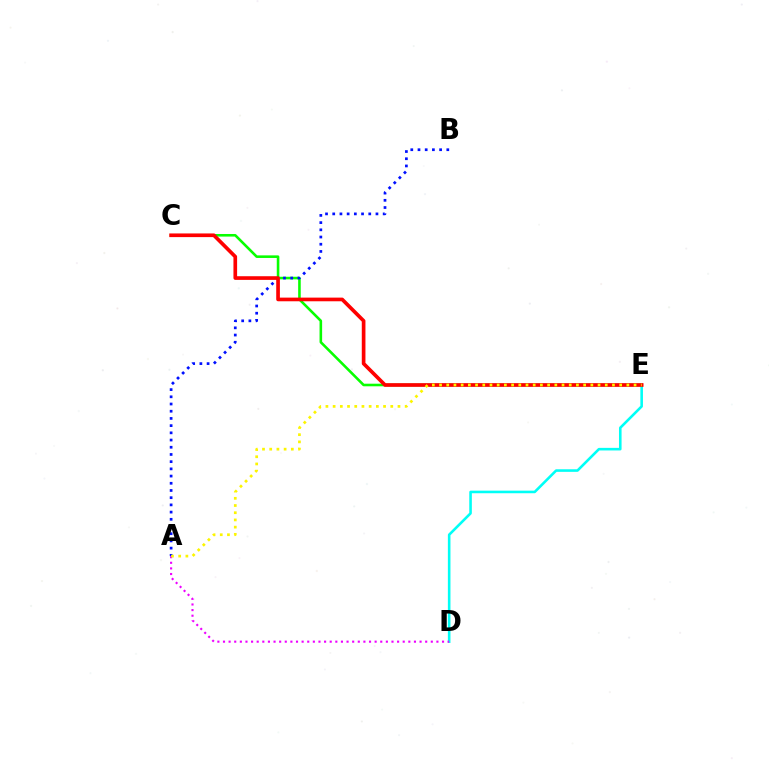{('D', 'E'): [{'color': '#00fff6', 'line_style': 'solid', 'thickness': 1.86}], ('A', 'D'): [{'color': '#ee00ff', 'line_style': 'dotted', 'thickness': 1.53}], ('C', 'E'): [{'color': '#08ff00', 'line_style': 'solid', 'thickness': 1.86}, {'color': '#ff0000', 'line_style': 'solid', 'thickness': 2.64}], ('A', 'B'): [{'color': '#0010ff', 'line_style': 'dotted', 'thickness': 1.96}], ('A', 'E'): [{'color': '#fcf500', 'line_style': 'dotted', 'thickness': 1.96}]}